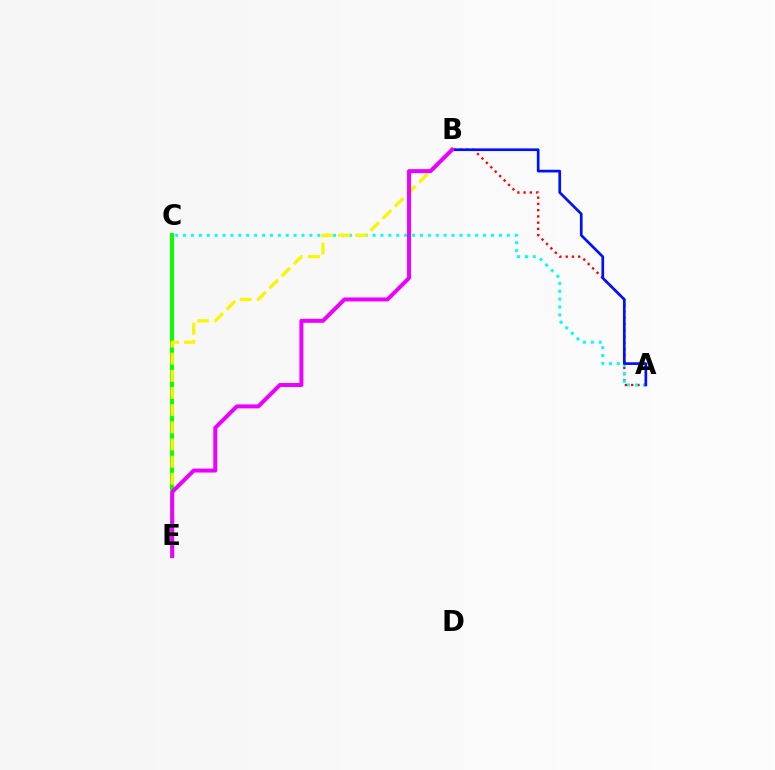{('A', 'B'): [{'color': '#ff0000', 'line_style': 'dotted', 'thickness': 1.7}, {'color': '#0010ff', 'line_style': 'solid', 'thickness': 1.93}], ('C', 'E'): [{'color': '#08ff00', 'line_style': 'solid', 'thickness': 2.85}], ('A', 'C'): [{'color': '#00fff6', 'line_style': 'dotted', 'thickness': 2.15}], ('B', 'E'): [{'color': '#fcf500', 'line_style': 'dashed', 'thickness': 2.33}, {'color': '#ee00ff', 'line_style': 'solid', 'thickness': 2.87}]}